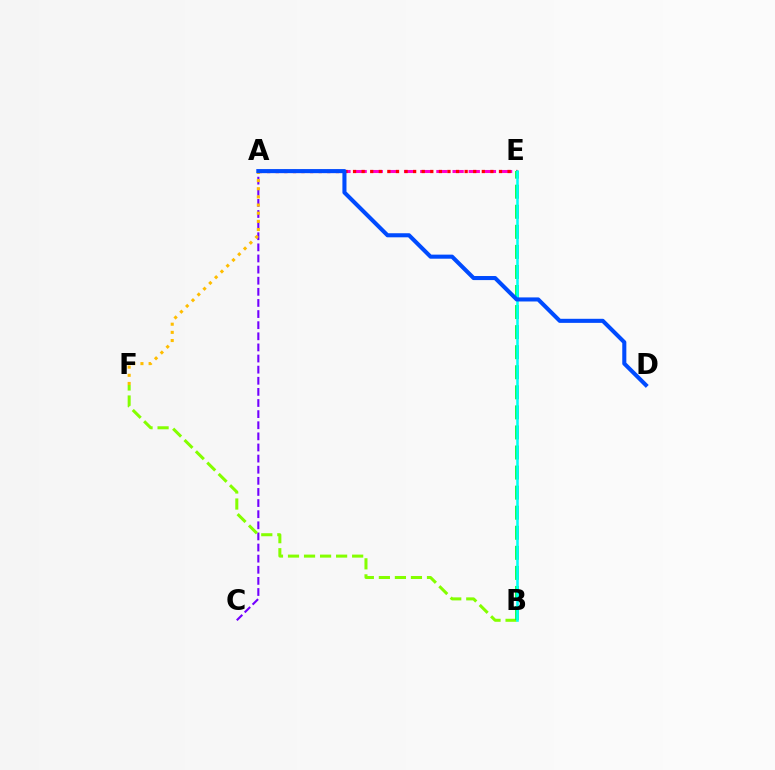{('A', 'C'): [{'color': '#7200ff', 'line_style': 'dashed', 'thickness': 1.51}], ('B', 'F'): [{'color': '#84ff00', 'line_style': 'dashed', 'thickness': 2.18}], ('A', 'E'): [{'color': '#ff00cf', 'line_style': 'dashed', 'thickness': 2.2}, {'color': '#ff0000', 'line_style': 'dotted', 'thickness': 2.33}], ('A', 'F'): [{'color': '#ffbd00', 'line_style': 'dotted', 'thickness': 2.22}], ('B', 'E'): [{'color': '#00ff39', 'line_style': 'dashed', 'thickness': 2.73}, {'color': '#00fff6', 'line_style': 'solid', 'thickness': 1.84}], ('A', 'D'): [{'color': '#004bff', 'line_style': 'solid', 'thickness': 2.93}]}